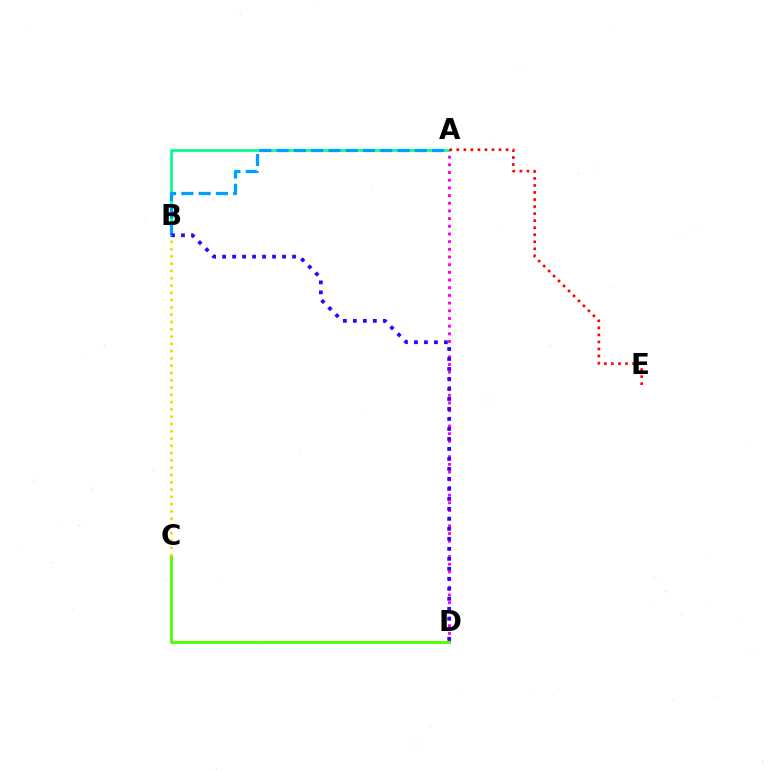{('A', 'B'): [{'color': '#00ff86', 'line_style': 'solid', 'thickness': 1.94}, {'color': '#009eff', 'line_style': 'dashed', 'thickness': 2.35}], ('A', 'D'): [{'color': '#ff00ed', 'line_style': 'dotted', 'thickness': 2.09}], ('A', 'E'): [{'color': '#ff0000', 'line_style': 'dotted', 'thickness': 1.91}], ('B', 'D'): [{'color': '#3700ff', 'line_style': 'dotted', 'thickness': 2.72}], ('C', 'D'): [{'color': '#4fff00', 'line_style': 'solid', 'thickness': 2.06}], ('B', 'C'): [{'color': '#ffd500', 'line_style': 'dotted', 'thickness': 1.98}]}